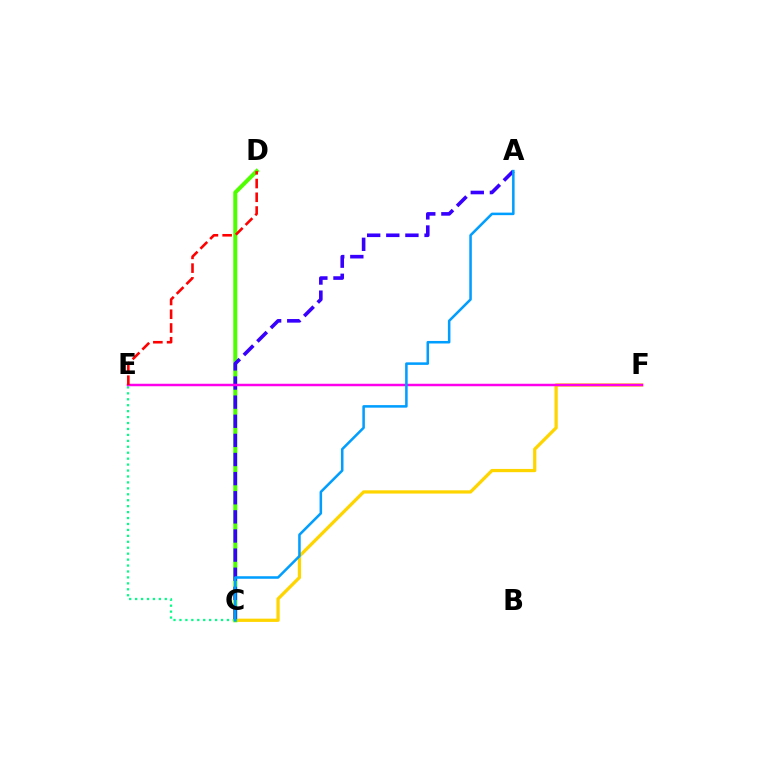{('C', 'E'): [{'color': '#00ff86', 'line_style': 'dotted', 'thickness': 1.61}], ('C', 'F'): [{'color': '#ffd500', 'line_style': 'solid', 'thickness': 2.34}], ('C', 'D'): [{'color': '#4fff00', 'line_style': 'solid', 'thickness': 2.9}], ('A', 'C'): [{'color': '#3700ff', 'line_style': 'dashed', 'thickness': 2.6}, {'color': '#009eff', 'line_style': 'solid', 'thickness': 1.82}], ('E', 'F'): [{'color': '#ff00ed', 'line_style': 'solid', 'thickness': 1.79}], ('D', 'E'): [{'color': '#ff0000', 'line_style': 'dashed', 'thickness': 1.87}]}